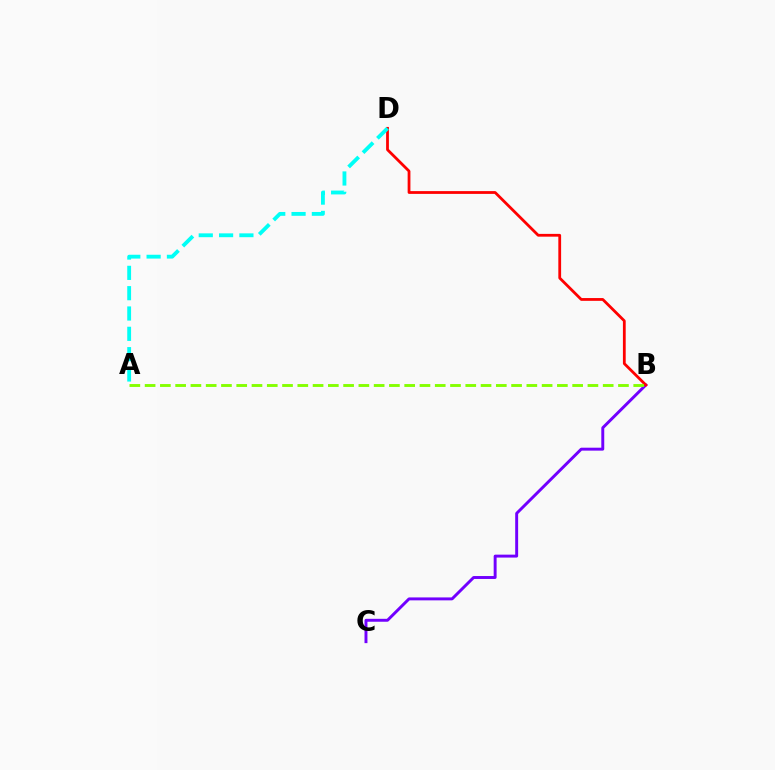{('B', 'C'): [{'color': '#7200ff', 'line_style': 'solid', 'thickness': 2.11}], ('B', 'D'): [{'color': '#ff0000', 'line_style': 'solid', 'thickness': 2.0}], ('A', 'D'): [{'color': '#00fff6', 'line_style': 'dashed', 'thickness': 2.76}], ('A', 'B'): [{'color': '#84ff00', 'line_style': 'dashed', 'thickness': 2.07}]}